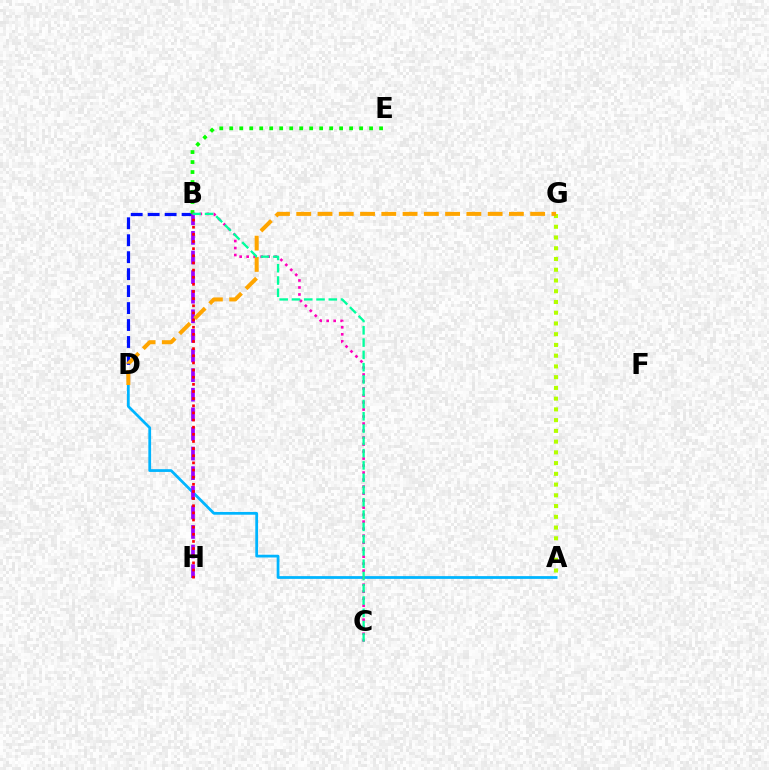{('A', 'D'): [{'color': '#00b5ff', 'line_style': 'solid', 'thickness': 1.98}], ('B', 'D'): [{'color': '#0010ff', 'line_style': 'dashed', 'thickness': 2.3}], ('B', 'H'): [{'color': '#9b00ff', 'line_style': 'dashed', 'thickness': 2.66}, {'color': '#ff0000', 'line_style': 'dotted', 'thickness': 1.94}], ('B', 'E'): [{'color': '#08ff00', 'line_style': 'dotted', 'thickness': 2.71}], ('A', 'G'): [{'color': '#b3ff00', 'line_style': 'dotted', 'thickness': 2.92}], ('B', 'C'): [{'color': '#ff00bd', 'line_style': 'dotted', 'thickness': 1.9}, {'color': '#00ff9d', 'line_style': 'dashed', 'thickness': 1.67}], ('D', 'G'): [{'color': '#ffa500', 'line_style': 'dashed', 'thickness': 2.89}]}